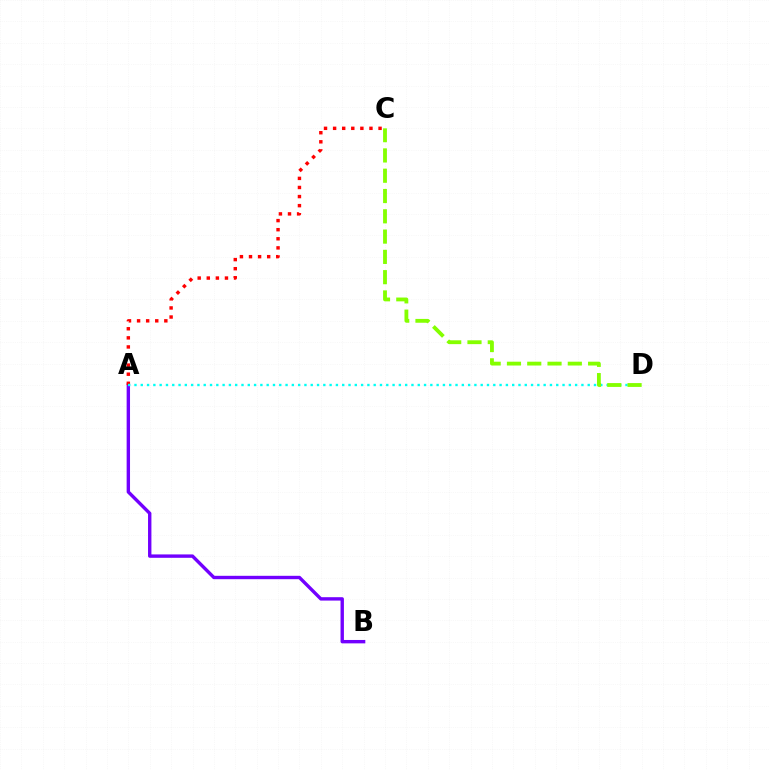{('A', 'B'): [{'color': '#7200ff', 'line_style': 'solid', 'thickness': 2.44}], ('A', 'C'): [{'color': '#ff0000', 'line_style': 'dotted', 'thickness': 2.47}], ('A', 'D'): [{'color': '#00fff6', 'line_style': 'dotted', 'thickness': 1.71}], ('C', 'D'): [{'color': '#84ff00', 'line_style': 'dashed', 'thickness': 2.76}]}